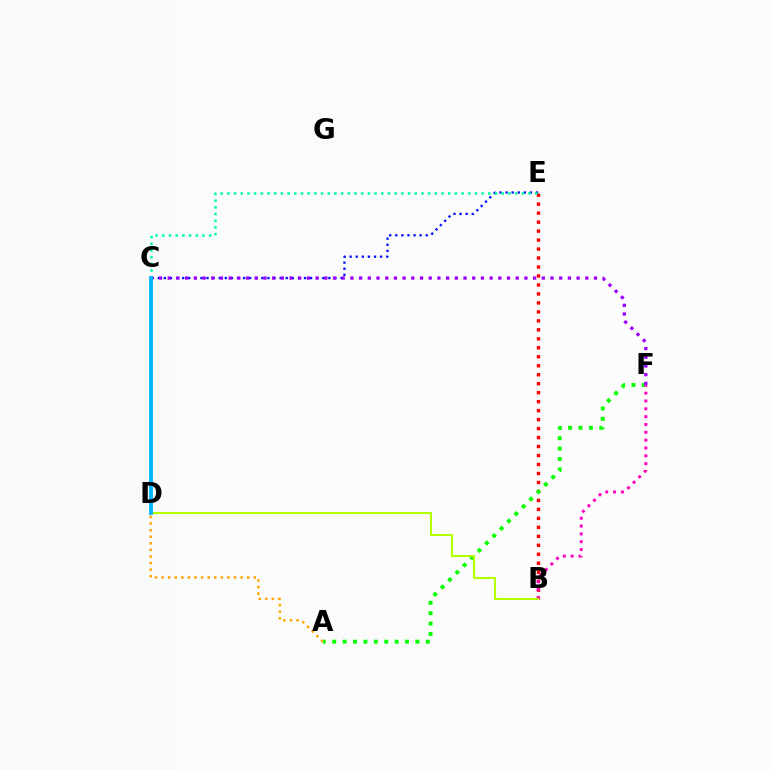{('B', 'E'): [{'color': '#ff0000', 'line_style': 'dotted', 'thickness': 2.44}], ('C', 'E'): [{'color': '#0010ff', 'line_style': 'dotted', 'thickness': 1.66}, {'color': '#00ff9d', 'line_style': 'dotted', 'thickness': 1.82}], ('A', 'F'): [{'color': '#08ff00', 'line_style': 'dotted', 'thickness': 2.83}], ('B', 'F'): [{'color': '#ff00bd', 'line_style': 'dotted', 'thickness': 2.13}], ('B', 'D'): [{'color': '#b3ff00', 'line_style': 'solid', 'thickness': 1.53}], ('A', 'D'): [{'color': '#ffa500', 'line_style': 'dotted', 'thickness': 1.79}], ('C', 'F'): [{'color': '#9b00ff', 'line_style': 'dotted', 'thickness': 2.36}], ('C', 'D'): [{'color': '#00b5ff', 'line_style': 'solid', 'thickness': 2.77}]}